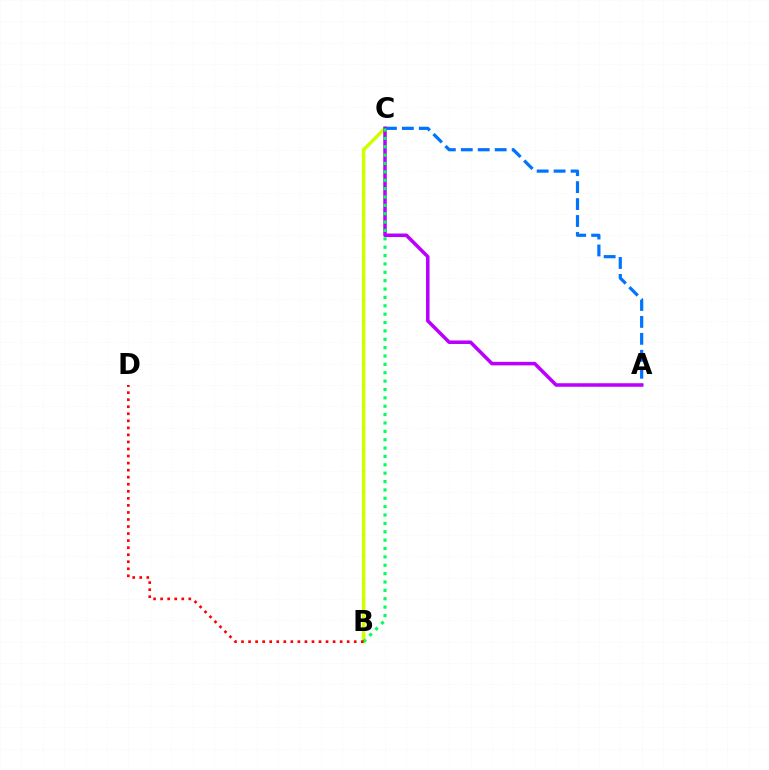{('B', 'C'): [{'color': '#d1ff00', 'line_style': 'solid', 'thickness': 2.52}, {'color': '#00ff5c', 'line_style': 'dotted', 'thickness': 2.27}], ('A', 'C'): [{'color': '#0074ff', 'line_style': 'dashed', 'thickness': 2.3}, {'color': '#b900ff', 'line_style': 'solid', 'thickness': 2.54}], ('B', 'D'): [{'color': '#ff0000', 'line_style': 'dotted', 'thickness': 1.91}]}